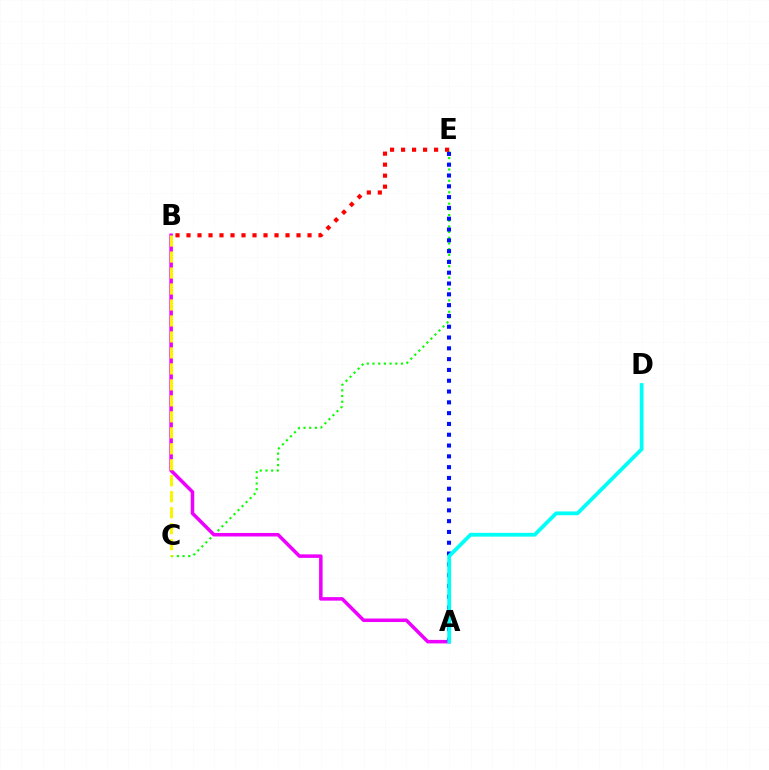{('C', 'E'): [{'color': '#08ff00', 'line_style': 'dotted', 'thickness': 1.55}], ('A', 'B'): [{'color': '#ee00ff', 'line_style': 'solid', 'thickness': 2.53}], ('B', 'E'): [{'color': '#ff0000', 'line_style': 'dotted', 'thickness': 2.99}], ('A', 'E'): [{'color': '#0010ff', 'line_style': 'dotted', 'thickness': 2.93}], ('B', 'C'): [{'color': '#fcf500', 'line_style': 'dashed', 'thickness': 2.17}], ('A', 'D'): [{'color': '#00fff6', 'line_style': 'solid', 'thickness': 2.72}]}